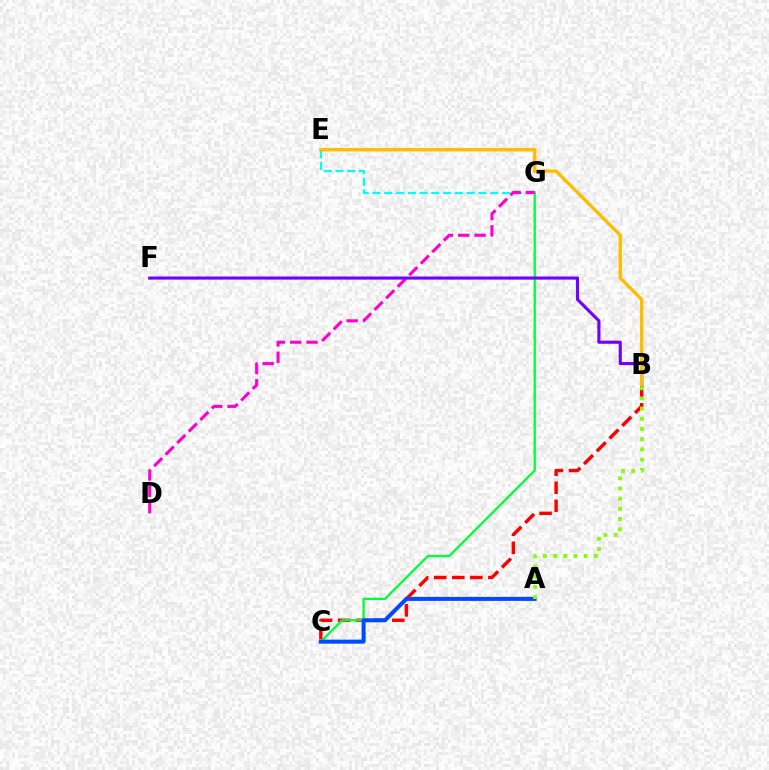{('B', 'C'): [{'color': '#ff0000', 'line_style': 'dashed', 'thickness': 2.45}], ('C', 'G'): [{'color': '#00ff39', 'line_style': 'solid', 'thickness': 1.65}], ('A', 'C'): [{'color': '#004bff', 'line_style': 'solid', 'thickness': 2.9}], ('A', 'B'): [{'color': '#84ff00', 'line_style': 'dotted', 'thickness': 2.77}], ('E', 'G'): [{'color': '#00fff6', 'line_style': 'dashed', 'thickness': 1.6}], ('D', 'G'): [{'color': '#ff00cf', 'line_style': 'dashed', 'thickness': 2.22}], ('B', 'F'): [{'color': '#7200ff', 'line_style': 'solid', 'thickness': 2.24}], ('B', 'E'): [{'color': '#ffbd00', 'line_style': 'solid', 'thickness': 2.43}]}